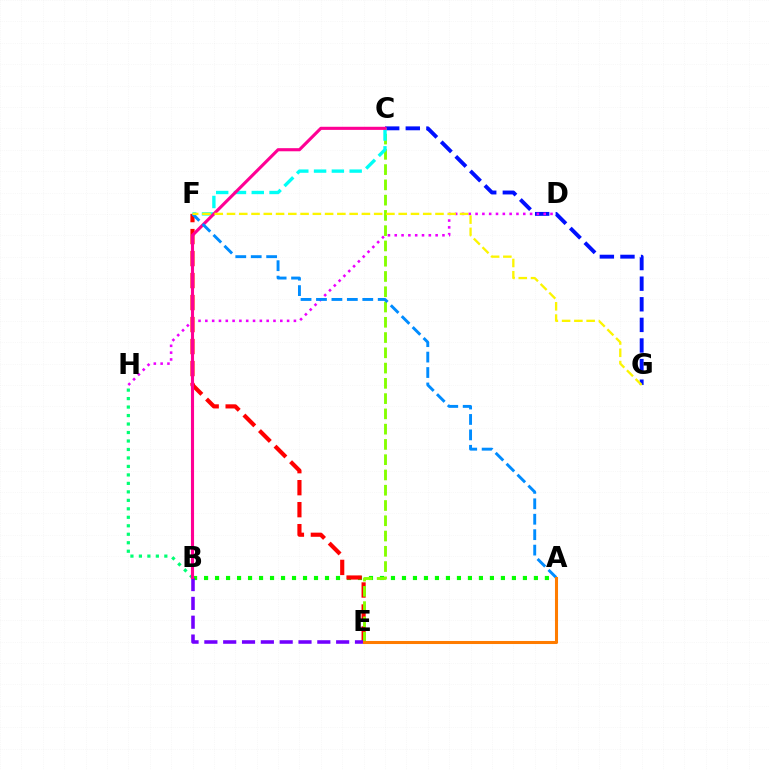{('A', 'B'): [{'color': '#08ff00', 'line_style': 'dotted', 'thickness': 2.99}], ('B', 'H'): [{'color': '#00ff74', 'line_style': 'dotted', 'thickness': 2.3}], ('E', 'F'): [{'color': '#ff0000', 'line_style': 'dashed', 'thickness': 2.99}], ('C', 'G'): [{'color': '#0010ff', 'line_style': 'dashed', 'thickness': 2.8}], ('B', 'E'): [{'color': '#7200ff', 'line_style': 'dashed', 'thickness': 2.56}], ('D', 'H'): [{'color': '#ee00ff', 'line_style': 'dotted', 'thickness': 1.85}], ('C', 'E'): [{'color': '#84ff00', 'line_style': 'dashed', 'thickness': 2.07}], ('C', 'F'): [{'color': '#00fff6', 'line_style': 'dashed', 'thickness': 2.42}], ('B', 'C'): [{'color': '#ff0094', 'line_style': 'solid', 'thickness': 2.24}], ('A', 'F'): [{'color': '#008cff', 'line_style': 'dashed', 'thickness': 2.1}], ('A', 'E'): [{'color': '#ff7c00', 'line_style': 'solid', 'thickness': 2.2}], ('F', 'G'): [{'color': '#fcf500', 'line_style': 'dashed', 'thickness': 1.67}]}